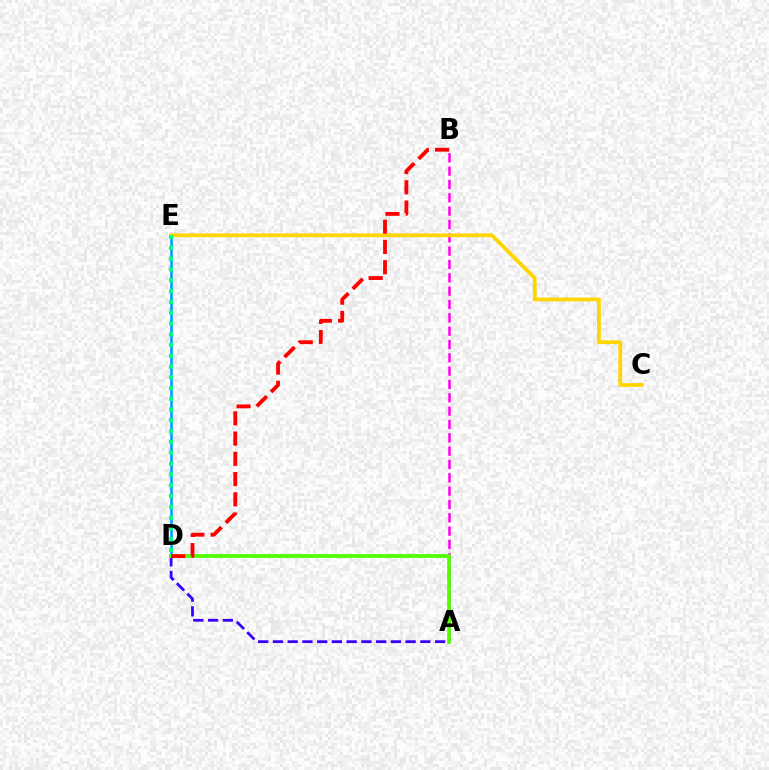{('A', 'D'): [{'color': '#3700ff', 'line_style': 'dashed', 'thickness': 2.0}, {'color': '#4fff00', 'line_style': 'solid', 'thickness': 2.68}], ('D', 'E'): [{'color': '#009eff', 'line_style': 'solid', 'thickness': 1.86}, {'color': '#00ff86', 'line_style': 'dotted', 'thickness': 2.93}], ('A', 'B'): [{'color': '#ff00ed', 'line_style': 'dashed', 'thickness': 1.81}], ('C', 'E'): [{'color': '#ffd500', 'line_style': 'solid', 'thickness': 2.72}], ('B', 'D'): [{'color': '#ff0000', 'line_style': 'dashed', 'thickness': 2.75}]}